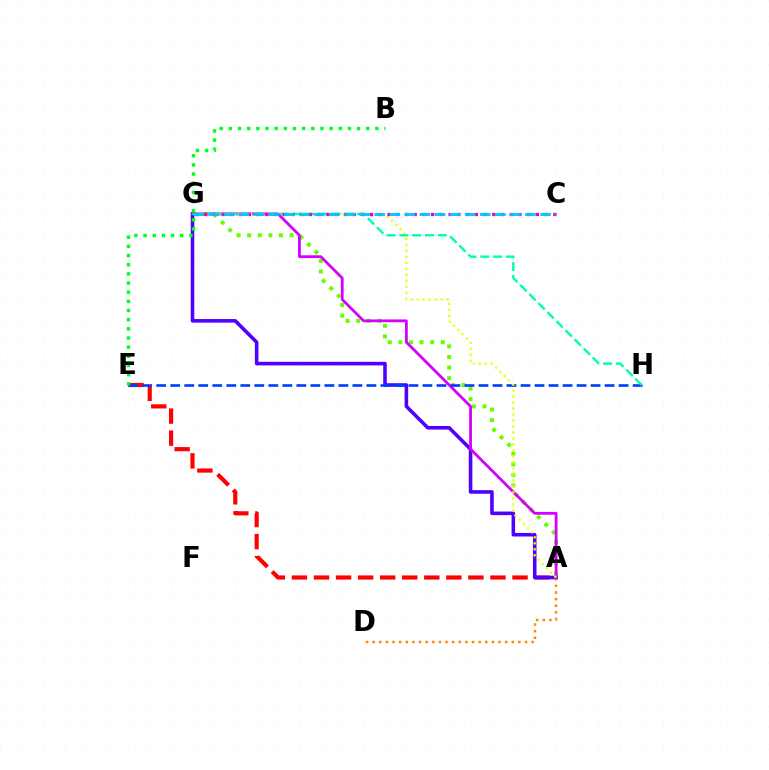{('A', 'D'): [{'color': '#ff8800', 'line_style': 'dotted', 'thickness': 1.8}], ('A', 'E'): [{'color': '#ff0000', 'line_style': 'dashed', 'thickness': 3.0}], ('A', 'G'): [{'color': '#66ff00', 'line_style': 'dotted', 'thickness': 2.88}, {'color': '#4f00ff', 'line_style': 'solid', 'thickness': 2.57}, {'color': '#d600ff', 'line_style': 'solid', 'thickness': 2.01}, {'color': '#eeff00', 'line_style': 'dotted', 'thickness': 1.63}], ('E', 'H'): [{'color': '#003fff', 'line_style': 'dashed', 'thickness': 1.9}], ('G', 'H'): [{'color': '#00ffaf', 'line_style': 'dashed', 'thickness': 1.74}], ('C', 'G'): [{'color': '#ff00a0', 'line_style': 'dotted', 'thickness': 2.37}, {'color': '#00c7ff', 'line_style': 'dashed', 'thickness': 2.05}], ('B', 'E'): [{'color': '#00ff27', 'line_style': 'dotted', 'thickness': 2.49}]}